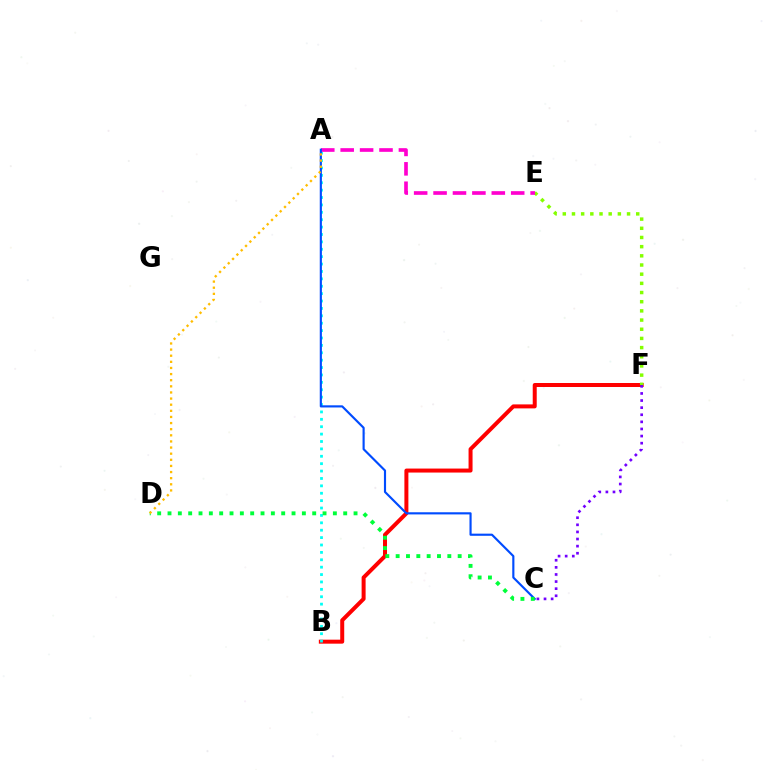{('B', 'F'): [{'color': '#ff0000', 'line_style': 'solid', 'thickness': 2.87}], ('A', 'B'): [{'color': '#00fff6', 'line_style': 'dotted', 'thickness': 2.01}], ('E', 'F'): [{'color': '#84ff00', 'line_style': 'dotted', 'thickness': 2.49}], ('A', 'E'): [{'color': '#ff00cf', 'line_style': 'dashed', 'thickness': 2.64}], ('A', 'C'): [{'color': '#004bff', 'line_style': 'solid', 'thickness': 1.55}], ('C', 'F'): [{'color': '#7200ff', 'line_style': 'dotted', 'thickness': 1.93}], ('C', 'D'): [{'color': '#00ff39', 'line_style': 'dotted', 'thickness': 2.81}], ('A', 'D'): [{'color': '#ffbd00', 'line_style': 'dotted', 'thickness': 1.66}]}